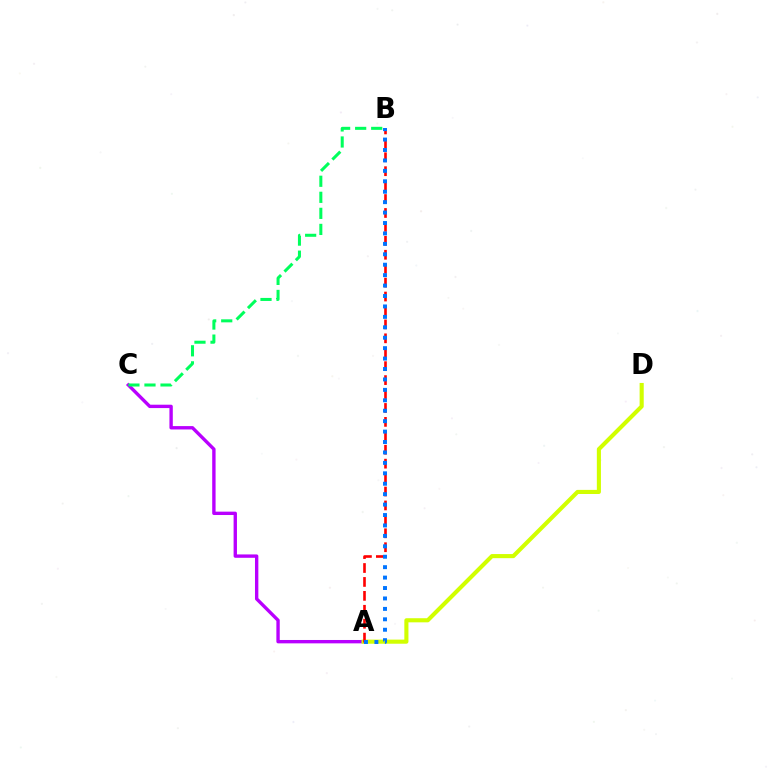{('A', 'C'): [{'color': '#b900ff', 'line_style': 'solid', 'thickness': 2.42}], ('A', 'D'): [{'color': '#d1ff00', 'line_style': 'solid', 'thickness': 2.96}], ('A', 'B'): [{'color': '#ff0000', 'line_style': 'dashed', 'thickness': 1.89}, {'color': '#0074ff', 'line_style': 'dotted', 'thickness': 2.83}], ('B', 'C'): [{'color': '#00ff5c', 'line_style': 'dashed', 'thickness': 2.18}]}